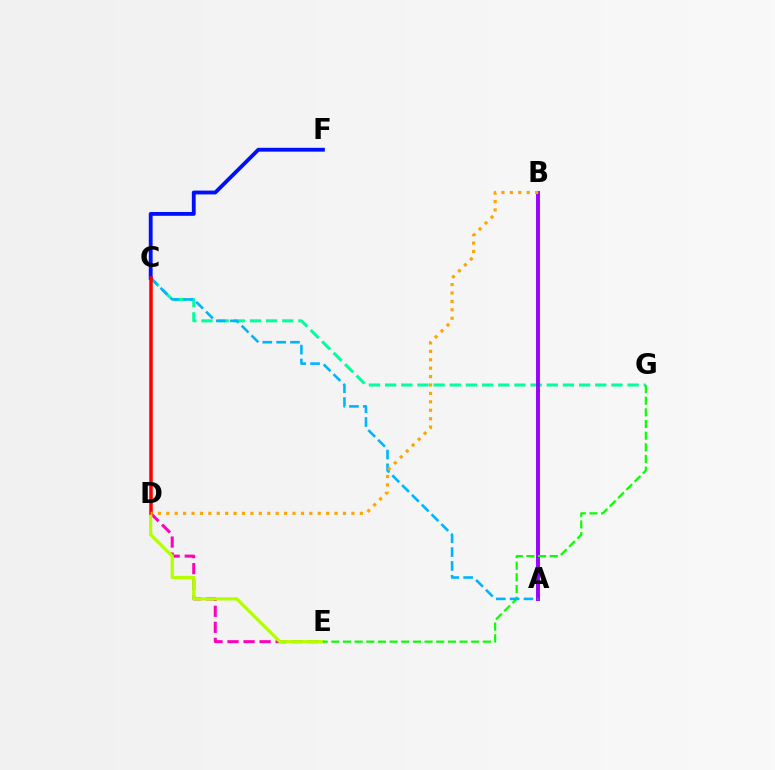{('D', 'E'): [{'color': '#ff00bd', 'line_style': 'dashed', 'thickness': 2.18}, {'color': '#b3ff00', 'line_style': 'solid', 'thickness': 2.3}], ('C', 'G'): [{'color': '#00ff9d', 'line_style': 'dashed', 'thickness': 2.2}], ('A', 'B'): [{'color': '#9b00ff', 'line_style': 'solid', 'thickness': 2.83}], ('E', 'G'): [{'color': '#08ff00', 'line_style': 'dashed', 'thickness': 1.58}], ('A', 'C'): [{'color': '#00b5ff', 'line_style': 'dashed', 'thickness': 1.88}], ('C', 'F'): [{'color': '#0010ff', 'line_style': 'solid', 'thickness': 2.76}], ('C', 'D'): [{'color': '#ff0000', 'line_style': 'solid', 'thickness': 2.53}], ('B', 'D'): [{'color': '#ffa500', 'line_style': 'dotted', 'thickness': 2.29}]}